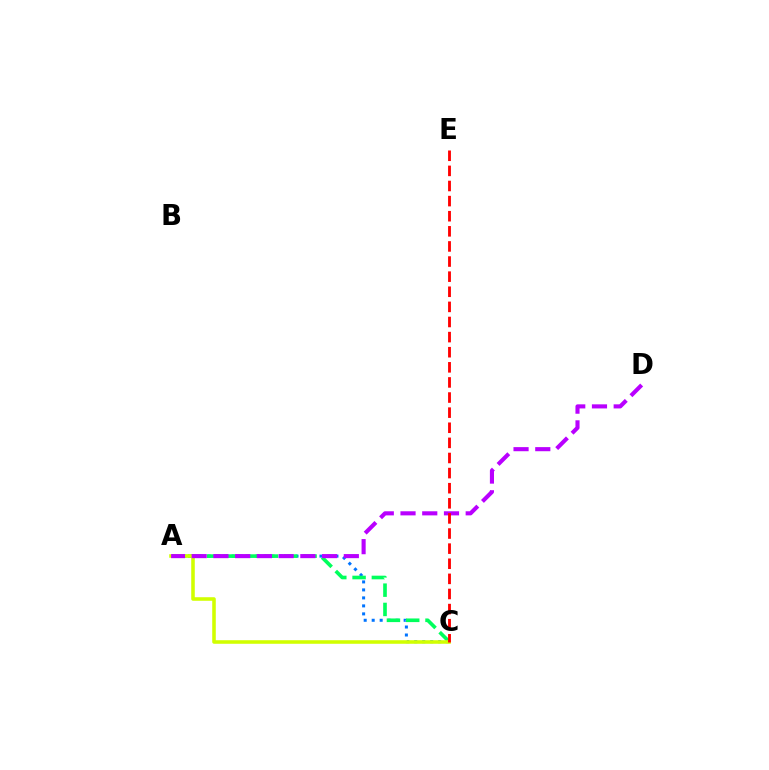{('A', 'C'): [{'color': '#0074ff', 'line_style': 'dotted', 'thickness': 2.17}, {'color': '#00ff5c', 'line_style': 'dashed', 'thickness': 2.62}, {'color': '#d1ff00', 'line_style': 'solid', 'thickness': 2.57}], ('A', 'D'): [{'color': '#b900ff', 'line_style': 'dashed', 'thickness': 2.95}], ('C', 'E'): [{'color': '#ff0000', 'line_style': 'dashed', 'thickness': 2.05}]}